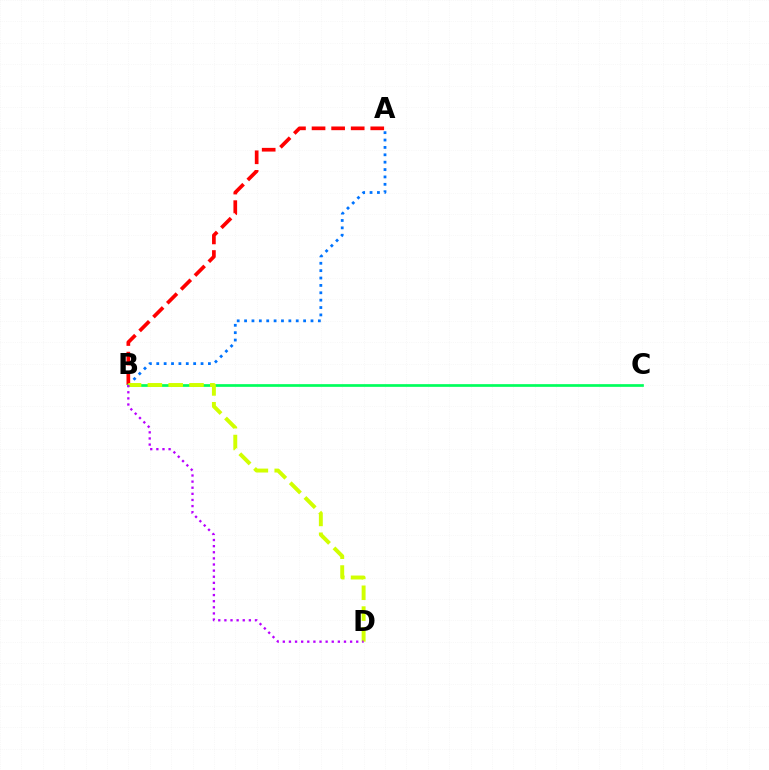{('A', 'B'): [{'color': '#0074ff', 'line_style': 'dotted', 'thickness': 2.0}, {'color': '#ff0000', 'line_style': 'dashed', 'thickness': 2.66}], ('B', 'C'): [{'color': '#00ff5c', 'line_style': 'solid', 'thickness': 1.95}], ('B', 'D'): [{'color': '#d1ff00', 'line_style': 'dashed', 'thickness': 2.83}, {'color': '#b900ff', 'line_style': 'dotted', 'thickness': 1.66}]}